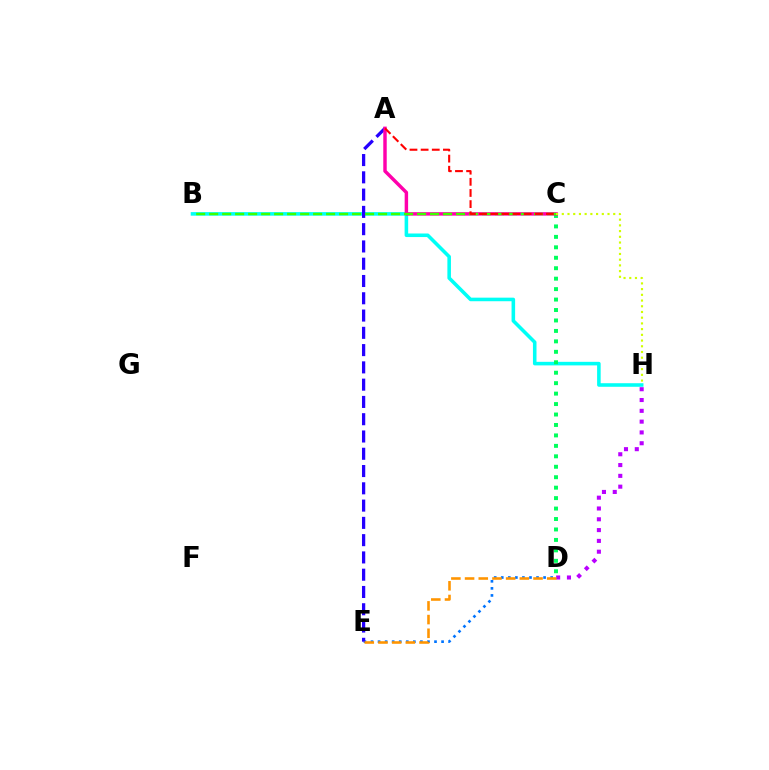{('B', 'H'): [{'color': '#00fff6', 'line_style': 'solid', 'thickness': 2.57}], ('C', 'D'): [{'color': '#00ff5c', 'line_style': 'dotted', 'thickness': 2.84}], ('D', 'E'): [{'color': '#0074ff', 'line_style': 'dotted', 'thickness': 1.92}, {'color': '#ff9400', 'line_style': 'dashed', 'thickness': 1.86}], ('A', 'E'): [{'color': '#2500ff', 'line_style': 'dashed', 'thickness': 2.35}], ('D', 'H'): [{'color': '#b900ff', 'line_style': 'dotted', 'thickness': 2.94}], ('A', 'C'): [{'color': '#ff00ac', 'line_style': 'solid', 'thickness': 2.48}, {'color': '#ff0000', 'line_style': 'dashed', 'thickness': 1.51}], ('B', 'C'): [{'color': '#3dff00', 'line_style': 'dashed', 'thickness': 1.76}], ('C', 'H'): [{'color': '#d1ff00', 'line_style': 'dotted', 'thickness': 1.55}]}